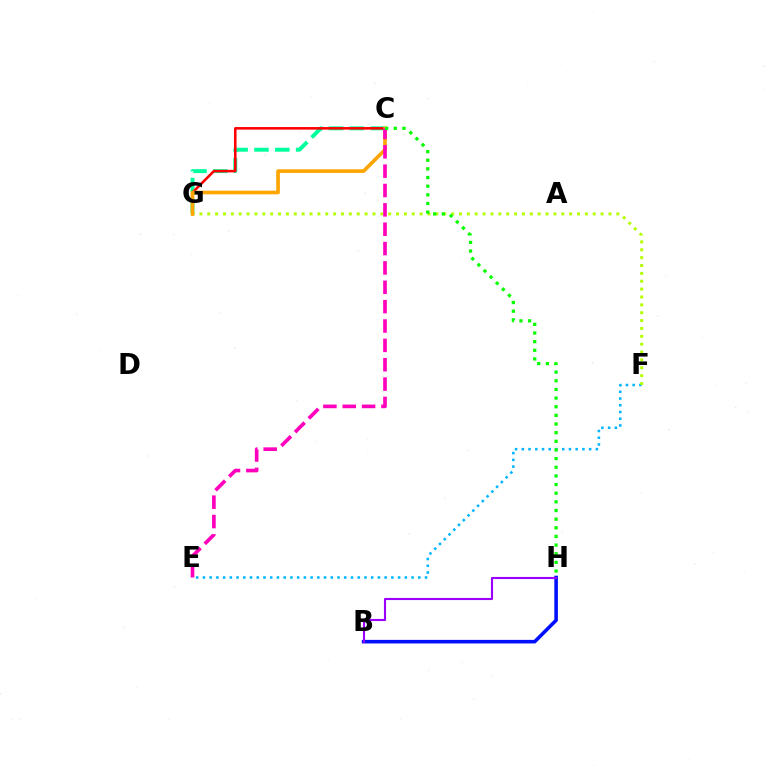{('C', 'G'): [{'color': '#00ff9d', 'line_style': 'dashed', 'thickness': 2.83}, {'color': '#ff0000', 'line_style': 'solid', 'thickness': 1.85}, {'color': '#ffa500', 'line_style': 'solid', 'thickness': 2.63}], ('B', 'H'): [{'color': '#0010ff', 'line_style': 'solid', 'thickness': 2.57}, {'color': '#9b00ff', 'line_style': 'solid', 'thickness': 1.52}], ('E', 'F'): [{'color': '#00b5ff', 'line_style': 'dotted', 'thickness': 1.83}], ('F', 'G'): [{'color': '#b3ff00', 'line_style': 'dotted', 'thickness': 2.14}], ('C', 'E'): [{'color': '#ff00bd', 'line_style': 'dashed', 'thickness': 2.63}], ('C', 'H'): [{'color': '#08ff00', 'line_style': 'dotted', 'thickness': 2.35}]}